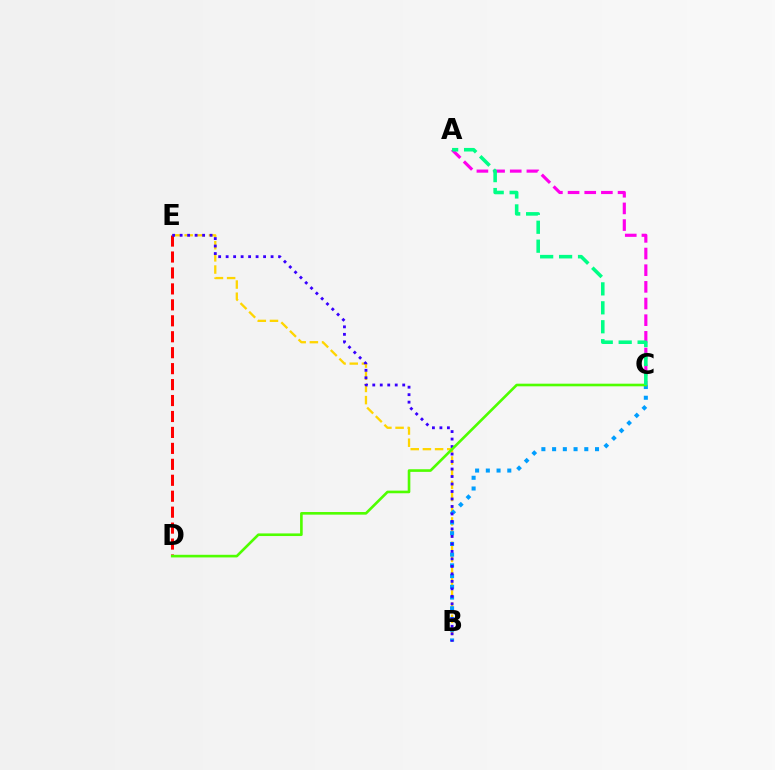{('B', 'E'): [{'color': '#ffd500', 'line_style': 'dashed', 'thickness': 1.65}, {'color': '#3700ff', 'line_style': 'dotted', 'thickness': 2.03}], ('B', 'C'): [{'color': '#009eff', 'line_style': 'dotted', 'thickness': 2.91}], ('A', 'C'): [{'color': '#ff00ed', 'line_style': 'dashed', 'thickness': 2.26}, {'color': '#00ff86', 'line_style': 'dashed', 'thickness': 2.57}], ('D', 'E'): [{'color': '#ff0000', 'line_style': 'dashed', 'thickness': 2.17}], ('C', 'D'): [{'color': '#4fff00', 'line_style': 'solid', 'thickness': 1.89}]}